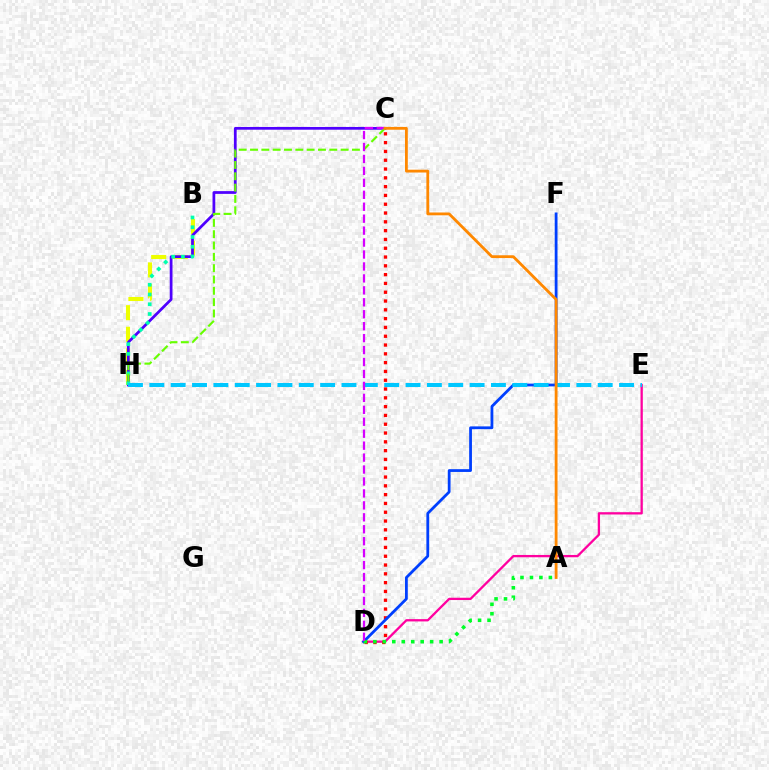{('D', 'E'): [{'color': '#ff00a0', 'line_style': 'solid', 'thickness': 1.65}], ('B', 'H'): [{'color': '#eeff00', 'line_style': 'dashed', 'thickness': 2.93}, {'color': '#00ffaf', 'line_style': 'dotted', 'thickness': 2.65}], ('C', 'D'): [{'color': '#ff0000', 'line_style': 'dotted', 'thickness': 2.39}, {'color': '#d600ff', 'line_style': 'dashed', 'thickness': 1.62}], ('C', 'H'): [{'color': '#4f00ff', 'line_style': 'solid', 'thickness': 1.98}, {'color': '#66ff00', 'line_style': 'dashed', 'thickness': 1.54}], ('D', 'F'): [{'color': '#003fff', 'line_style': 'solid', 'thickness': 2.0}], ('E', 'H'): [{'color': '#00c7ff', 'line_style': 'dashed', 'thickness': 2.9}], ('A', 'D'): [{'color': '#00ff27', 'line_style': 'dotted', 'thickness': 2.57}], ('A', 'C'): [{'color': '#ff8800', 'line_style': 'solid', 'thickness': 2.02}]}